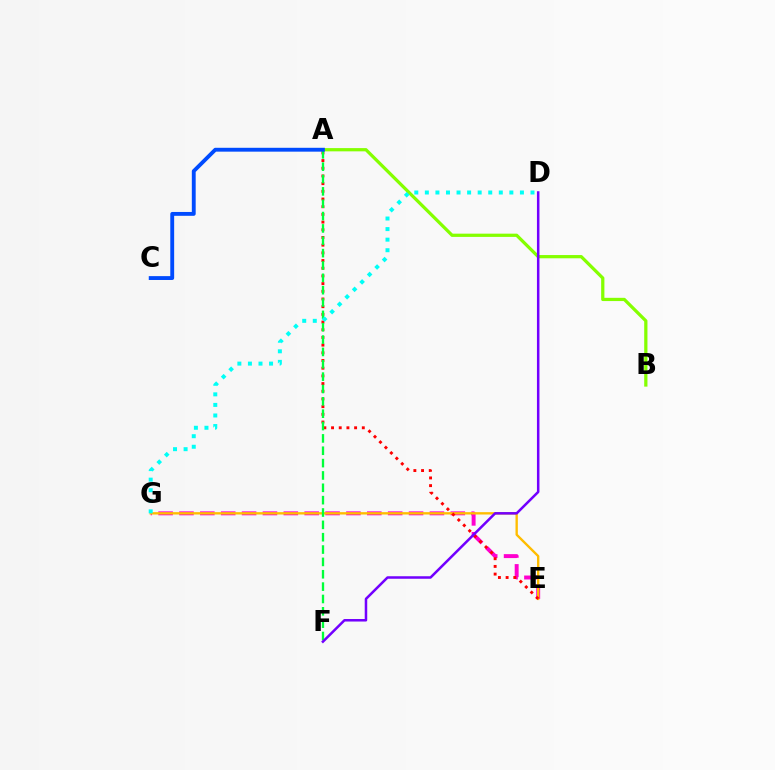{('E', 'G'): [{'color': '#ff00cf', 'line_style': 'dashed', 'thickness': 2.84}, {'color': '#ffbd00', 'line_style': 'solid', 'thickness': 1.7}], ('A', 'B'): [{'color': '#84ff00', 'line_style': 'solid', 'thickness': 2.34}], ('A', 'E'): [{'color': '#ff0000', 'line_style': 'dotted', 'thickness': 2.09}], ('A', 'F'): [{'color': '#00ff39', 'line_style': 'dashed', 'thickness': 1.68}], ('A', 'C'): [{'color': '#004bff', 'line_style': 'solid', 'thickness': 2.78}], ('D', 'G'): [{'color': '#00fff6', 'line_style': 'dotted', 'thickness': 2.87}], ('D', 'F'): [{'color': '#7200ff', 'line_style': 'solid', 'thickness': 1.81}]}